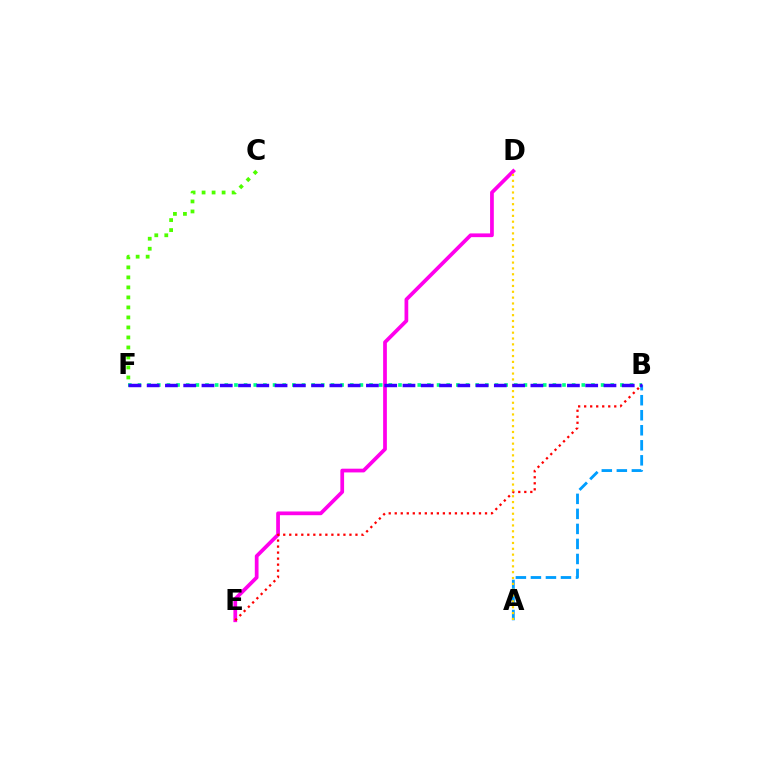{('C', 'F'): [{'color': '#4fff00', 'line_style': 'dotted', 'thickness': 2.72}], ('D', 'E'): [{'color': '#ff00ed', 'line_style': 'solid', 'thickness': 2.69}], ('B', 'E'): [{'color': '#ff0000', 'line_style': 'dotted', 'thickness': 1.64}], ('A', 'B'): [{'color': '#009eff', 'line_style': 'dashed', 'thickness': 2.04}], ('B', 'F'): [{'color': '#00ff86', 'line_style': 'dotted', 'thickness': 2.62}, {'color': '#3700ff', 'line_style': 'dashed', 'thickness': 2.48}], ('A', 'D'): [{'color': '#ffd500', 'line_style': 'dotted', 'thickness': 1.59}]}